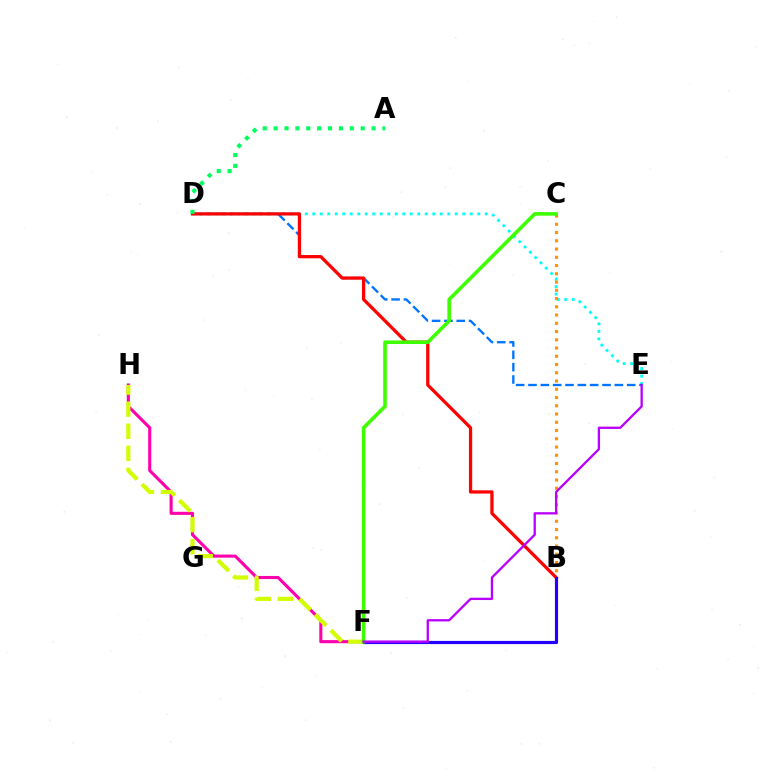{('D', 'E'): [{'color': '#00fff6', 'line_style': 'dotted', 'thickness': 2.04}, {'color': '#0074ff', 'line_style': 'dashed', 'thickness': 1.68}], ('B', 'D'): [{'color': '#ff0000', 'line_style': 'solid', 'thickness': 2.34}], ('B', 'C'): [{'color': '#ff9400', 'line_style': 'dotted', 'thickness': 2.24}], ('F', 'H'): [{'color': '#ff00ac', 'line_style': 'solid', 'thickness': 2.23}, {'color': '#d1ff00', 'line_style': 'dashed', 'thickness': 3.0}], ('B', 'F'): [{'color': '#2500ff', 'line_style': 'solid', 'thickness': 2.28}], ('C', 'F'): [{'color': '#3dff00', 'line_style': 'solid', 'thickness': 2.58}], ('E', 'F'): [{'color': '#b900ff', 'line_style': 'solid', 'thickness': 1.66}], ('A', 'D'): [{'color': '#00ff5c', 'line_style': 'dotted', 'thickness': 2.96}]}